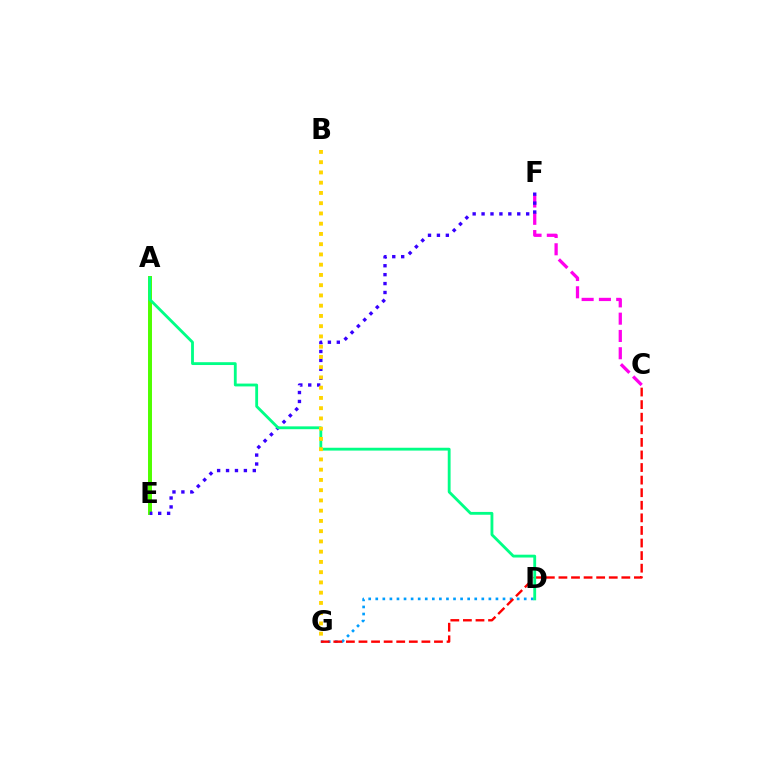{('A', 'E'): [{'color': '#4fff00', 'line_style': 'solid', 'thickness': 2.85}], ('D', 'G'): [{'color': '#009eff', 'line_style': 'dotted', 'thickness': 1.92}], ('C', 'F'): [{'color': '#ff00ed', 'line_style': 'dashed', 'thickness': 2.35}], ('C', 'G'): [{'color': '#ff0000', 'line_style': 'dashed', 'thickness': 1.71}], ('E', 'F'): [{'color': '#3700ff', 'line_style': 'dotted', 'thickness': 2.42}], ('A', 'D'): [{'color': '#00ff86', 'line_style': 'solid', 'thickness': 2.04}], ('B', 'G'): [{'color': '#ffd500', 'line_style': 'dotted', 'thickness': 2.78}]}